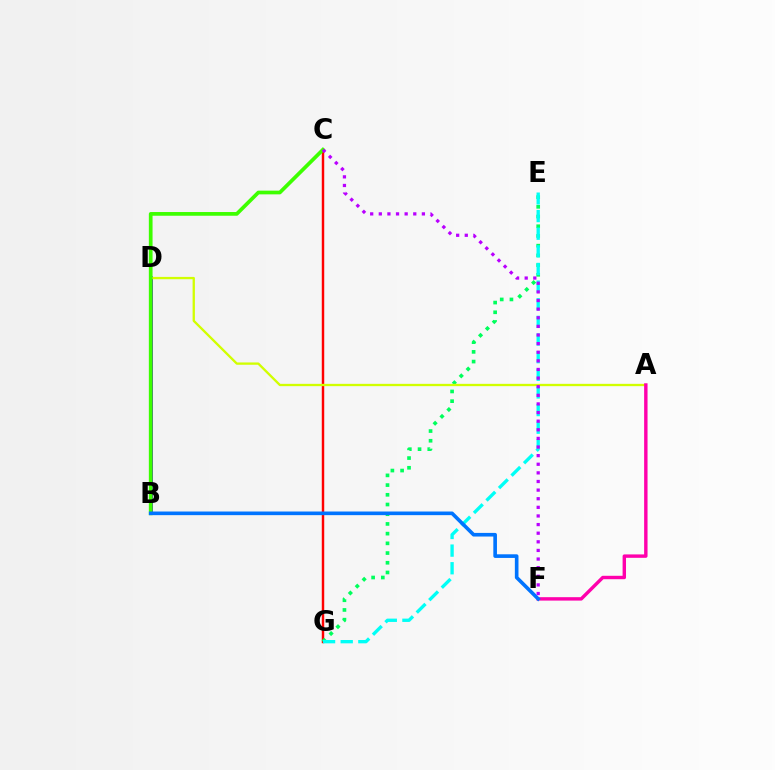{('C', 'G'): [{'color': '#ff0000', 'line_style': 'solid', 'thickness': 1.77}], ('B', 'D'): [{'color': '#ff9400', 'line_style': 'solid', 'thickness': 1.91}, {'color': '#2500ff', 'line_style': 'solid', 'thickness': 2.57}], ('E', 'G'): [{'color': '#00ff5c', 'line_style': 'dotted', 'thickness': 2.64}, {'color': '#00fff6', 'line_style': 'dashed', 'thickness': 2.4}], ('A', 'D'): [{'color': '#d1ff00', 'line_style': 'solid', 'thickness': 1.67}], ('A', 'F'): [{'color': '#ff00ac', 'line_style': 'solid', 'thickness': 2.46}], ('B', 'C'): [{'color': '#3dff00', 'line_style': 'solid', 'thickness': 2.67}], ('B', 'F'): [{'color': '#0074ff', 'line_style': 'solid', 'thickness': 2.62}], ('C', 'F'): [{'color': '#b900ff', 'line_style': 'dotted', 'thickness': 2.34}]}